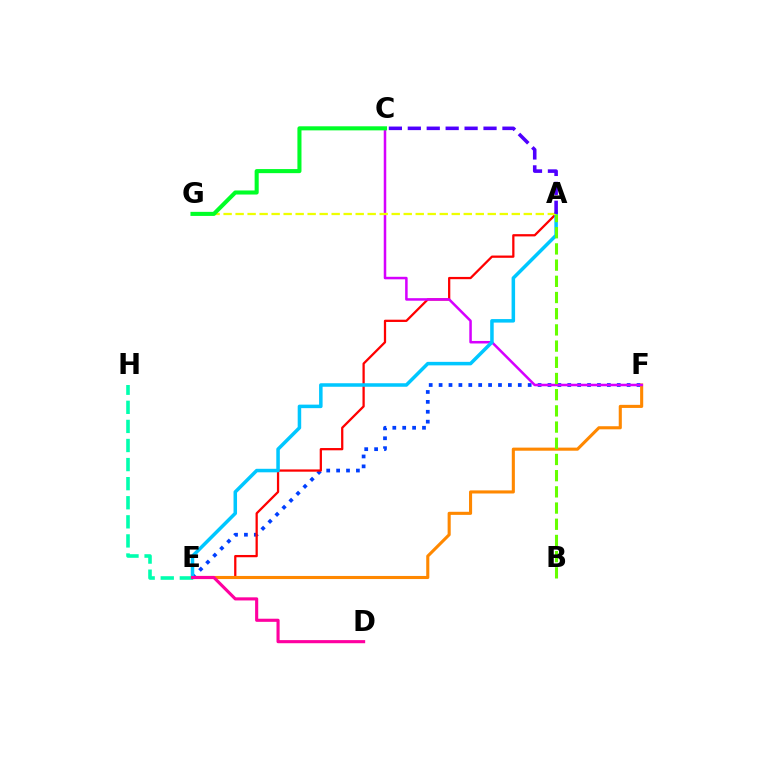{('E', 'F'): [{'color': '#003fff', 'line_style': 'dotted', 'thickness': 2.69}, {'color': '#ff8800', 'line_style': 'solid', 'thickness': 2.23}], ('A', 'E'): [{'color': '#ff0000', 'line_style': 'solid', 'thickness': 1.63}, {'color': '#00c7ff', 'line_style': 'solid', 'thickness': 2.53}], ('C', 'F'): [{'color': '#d600ff', 'line_style': 'solid', 'thickness': 1.81}], ('A', 'G'): [{'color': '#eeff00', 'line_style': 'dashed', 'thickness': 1.63}], ('A', 'B'): [{'color': '#66ff00', 'line_style': 'dashed', 'thickness': 2.2}], ('C', 'G'): [{'color': '#00ff27', 'line_style': 'solid', 'thickness': 2.93}], ('E', 'H'): [{'color': '#00ffaf', 'line_style': 'dashed', 'thickness': 2.59}], ('D', 'E'): [{'color': '#ff00a0', 'line_style': 'solid', 'thickness': 2.24}], ('A', 'C'): [{'color': '#4f00ff', 'line_style': 'dashed', 'thickness': 2.57}]}